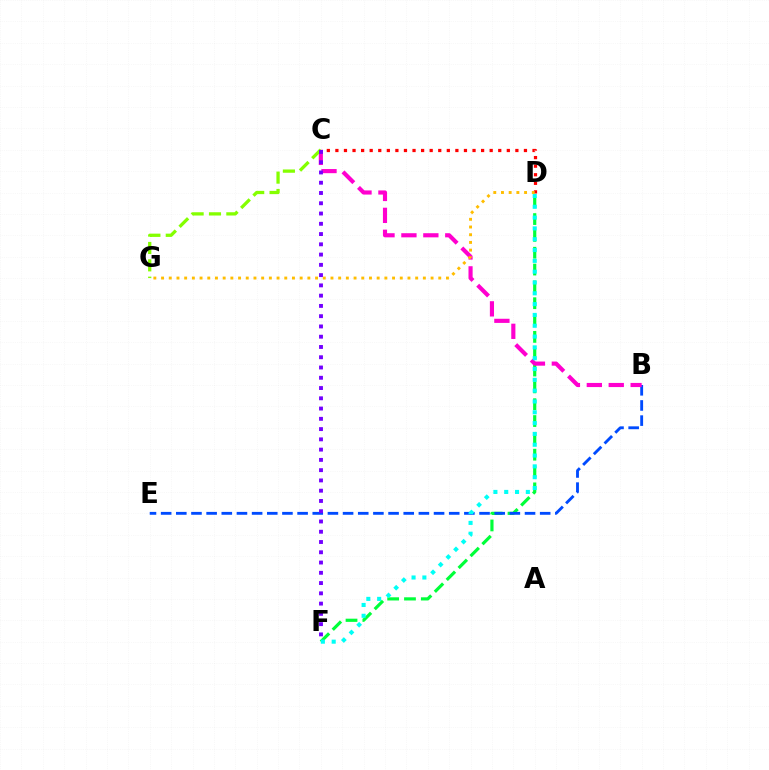{('D', 'F'): [{'color': '#00ff39', 'line_style': 'dashed', 'thickness': 2.29}, {'color': '#00fff6', 'line_style': 'dotted', 'thickness': 2.94}], ('C', 'D'): [{'color': '#ff0000', 'line_style': 'dotted', 'thickness': 2.33}], ('B', 'E'): [{'color': '#004bff', 'line_style': 'dashed', 'thickness': 2.06}], ('B', 'C'): [{'color': '#ff00cf', 'line_style': 'dashed', 'thickness': 2.98}], ('C', 'G'): [{'color': '#84ff00', 'line_style': 'dashed', 'thickness': 2.36}], ('C', 'F'): [{'color': '#7200ff', 'line_style': 'dotted', 'thickness': 2.79}], ('D', 'G'): [{'color': '#ffbd00', 'line_style': 'dotted', 'thickness': 2.09}]}